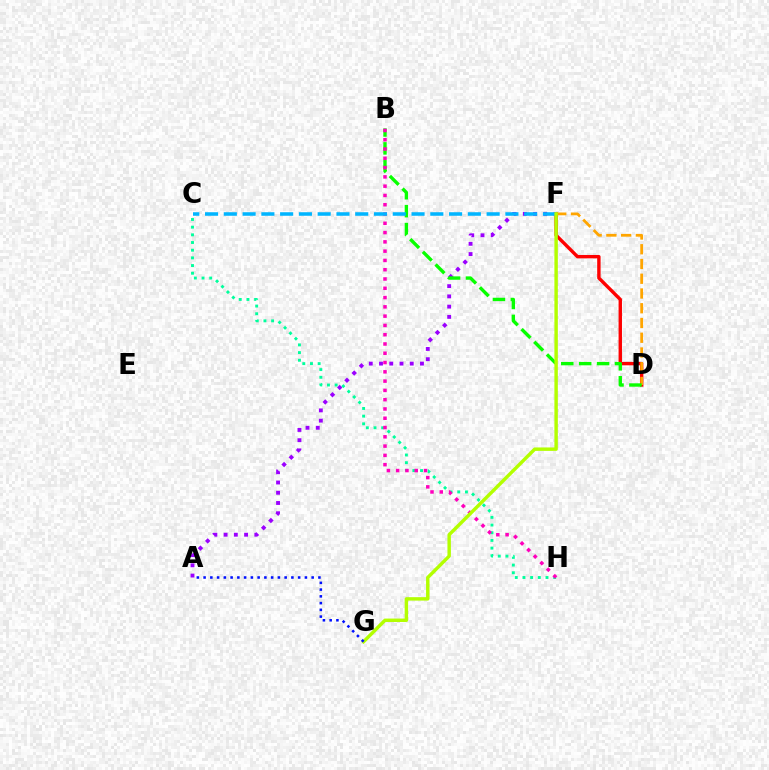{('D', 'F'): [{'color': '#ff0000', 'line_style': 'solid', 'thickness': 2.45}, {'color': '#ffa500', 'line_style': 'dashed', 'thickness': 2.0}], ('A', 'F'): [{'color': '#9b00ff', 'line_style': 'dotted', 'thickness': 2.78}], ('C', 'H'): [{'color': '#00ff9d', 'line_style': 'dotted', 'thickness': 2.09}], ('B', 'D'): [{'color': '#08ff00', 'line_style': 'dashed', 'thickness': 2.43}], ('B', 'H'): [{'color': '#ff00bd', 'line_style': 'dotted', 'thickness': 2.52}], ('C', 'F'): [{'color': '#00b5ff', 'line_style': 'dashed', 'thickness': 2.55}], ('F', 'G'): [{'color': '#b3ff00', 'line_style': 'solid', 'thickness': 2.47}], ('A', 'G'): [{'color': '#0010ff', 'line_style': 'dotted', 'thickness': 1.84}]}